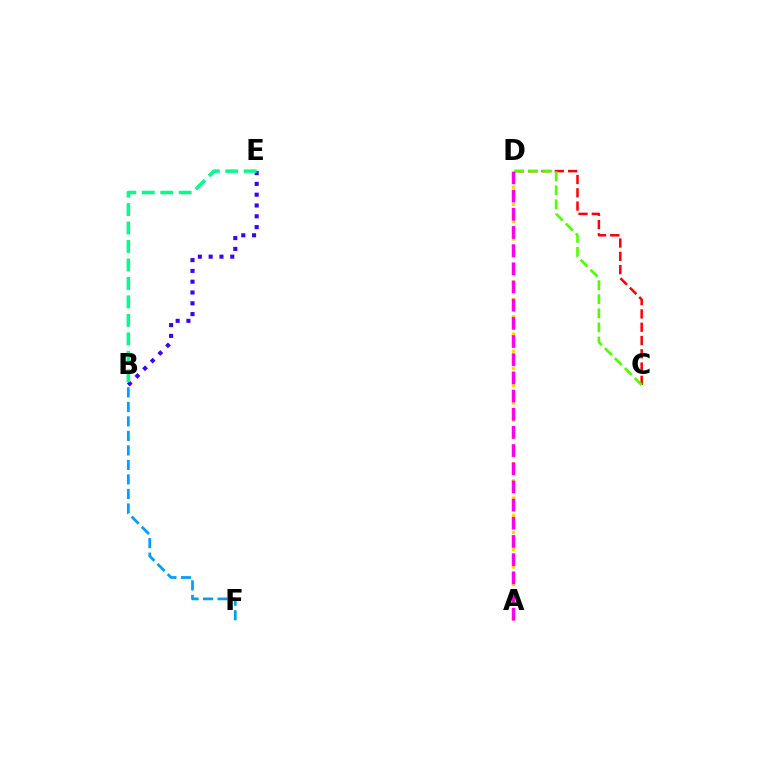{('B', 'E'): [{'color': '#3700ff', 'line_style': 'dotted', 'thickness': 2.93}, {'color': '#00ff86', 'line_style': 'dashed', 'thickness': 2.51}], ('C', 'D'): [{'color': '#ff0000', 'line_style': 'dashed', 'thickness': 1.81}, {'color': '#4fff00', 'line_style': 'dashed', 'thickness': 1.91}], ('A', 'D'): [{'color': '#ffd500', 'line_style': 'dotted', 'thickness': 2.35}, {'color': '#ff00ed', 'line_style': 'dashed', 'thickness': 2.47}], ('B', 'F'): [{'color': '#009eff', 'line_style': 'dashed', 'thickness': 1.97}]}